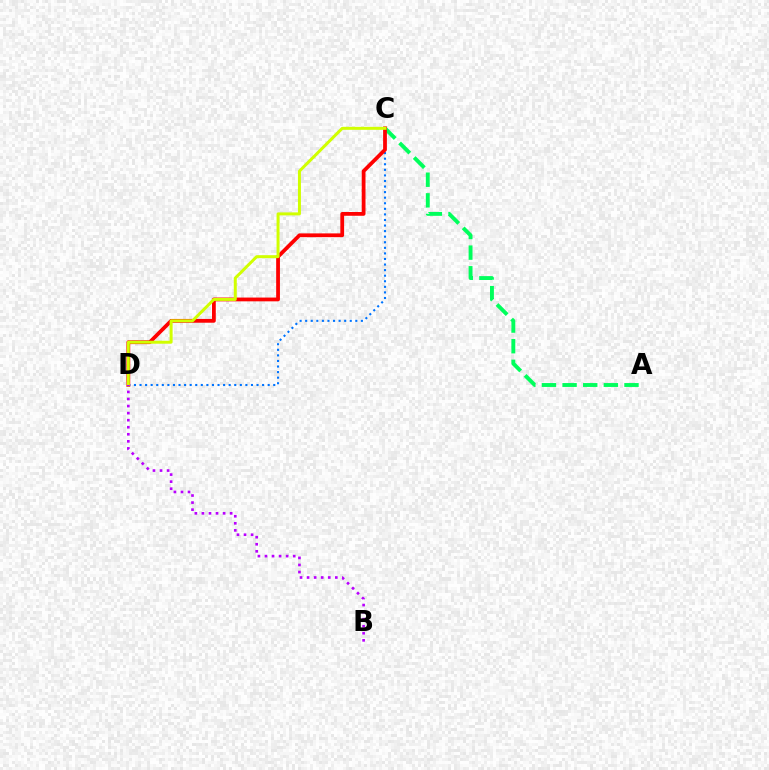{('A', 'C'): [{'color': '#00ff5c', 'line_style': 'dashed', 'thickness': 2.8}], ('C', 'D'): [{'color': '#0074ff', 'line_style': 'dotted', 'thickness': 1.51}, {'color': '#ff0000', 'line_style': 'solid', 'thickness': 2.72}, {'color': '#d1ff00', 'line_style': 'solid', 'thickness': 2.15}], ('B', 'D'): [{'color': '#b900ff', 'line_style': 'dotted', 'thickness': 1.92}]}